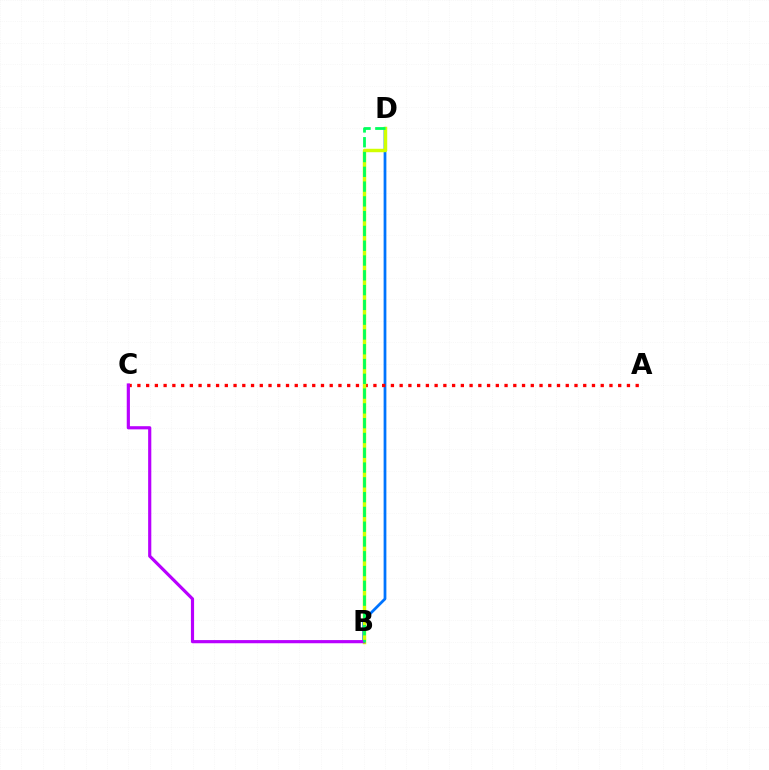{('B', 'D'): [{'color': '#0074ff', 'line_style': 'solid', 'thickness': 1.99}, {'color': '#d1ff00', 'line_style': 'solid', 'thickness': 2.48}, {'color': '#00ff5c', 'line_style': 'dashed', 'thickness': 2.01}], ('A', 'C'): [{'color': '#ff0000', 'line_style': 'dotted', 'thickness': 2.38}], ('B', 'C'): [{'color': '#b900ff', 'line_style': 'solid', 'thickness': 2.28}]}